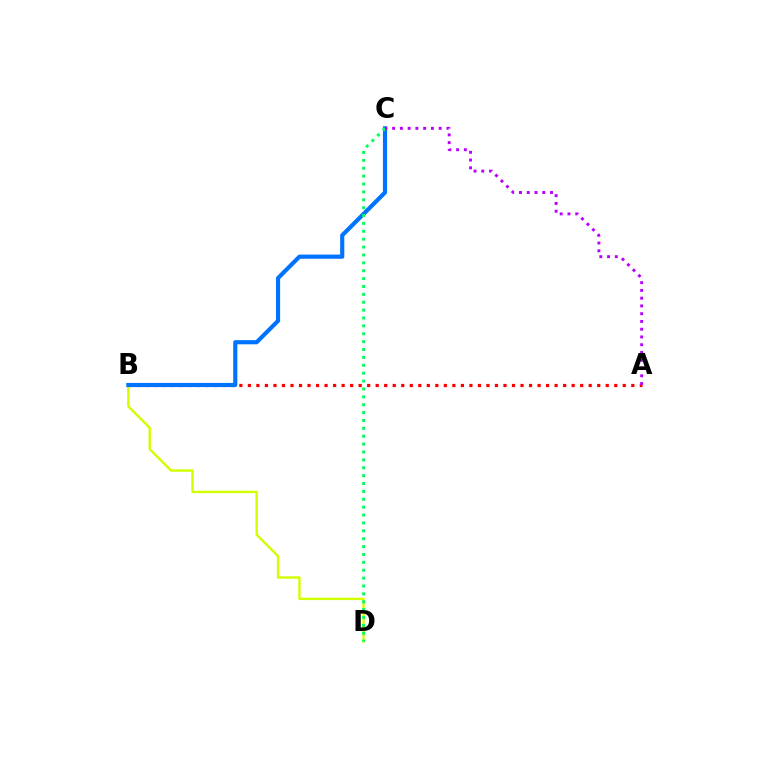{('A', 'B'): [{'color': '#ff0000', 'line_style': 'dotted', 'thickness': 2.31}], ('B', 'D'): [{'color': '#d1ff00', 'line_style': 'solid', 'thickness': 1.73}], ('B', 'C'): [{'color': '#0074ff', 'line_style': 'solid', 'thickness': 2.99}], ('C', 'D'): [{'color': '#00ff5c', 'line_style': 'dotted', 'thickness': 2.14}], ('A', 'C'): [{'color': '#b900ff', 'line_style': 'dotted', 'thickness': 2.11}]}